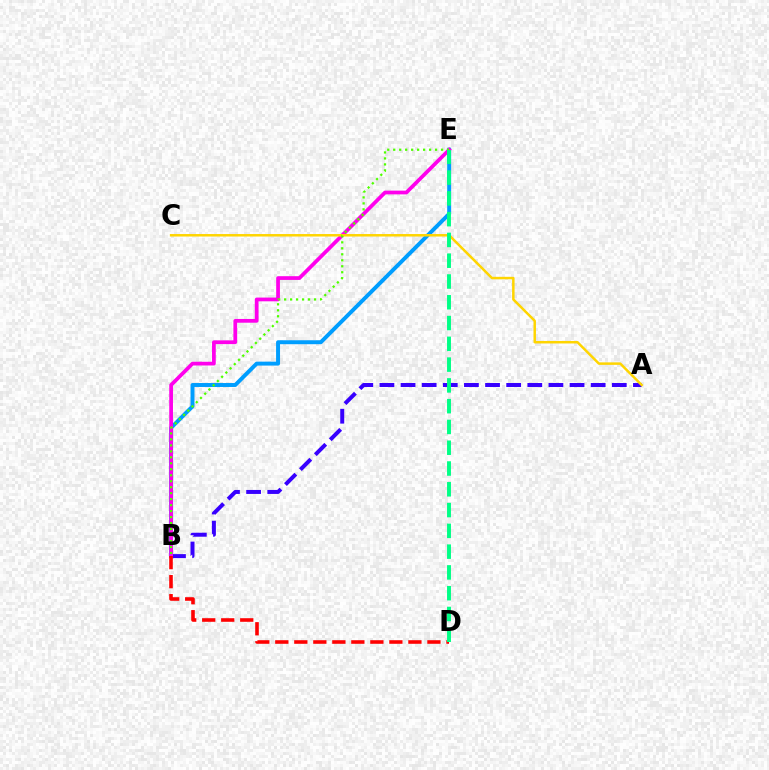{('B', 'E'): [{'color': '#009eff', 'line_style': 'solid', 'thickness': 2.85}, {'color': '#ff00ed', 'line_style': 'solid', 'thickness': 2.69}, {'color': '#4fff00', 'line_style': 'dotted', 'thickness': 1.62}], ('A', 'B'): [{'color': '#3700ff', 'line_style': 'dashed', 'thickness': 2.87}], ('B', 'D'): [{'color': '#ff0000', 'line_style': 'dashed', 'thickness': 2.58}], ('A', 'C'): [{'color': '#ffd500', 'line_style': 'solid', 'thickness': 1.79}], ('D', 'E'): [{'color': '#00ff86', 'line_style': 'dashed', 'thickness': 2.82}]}